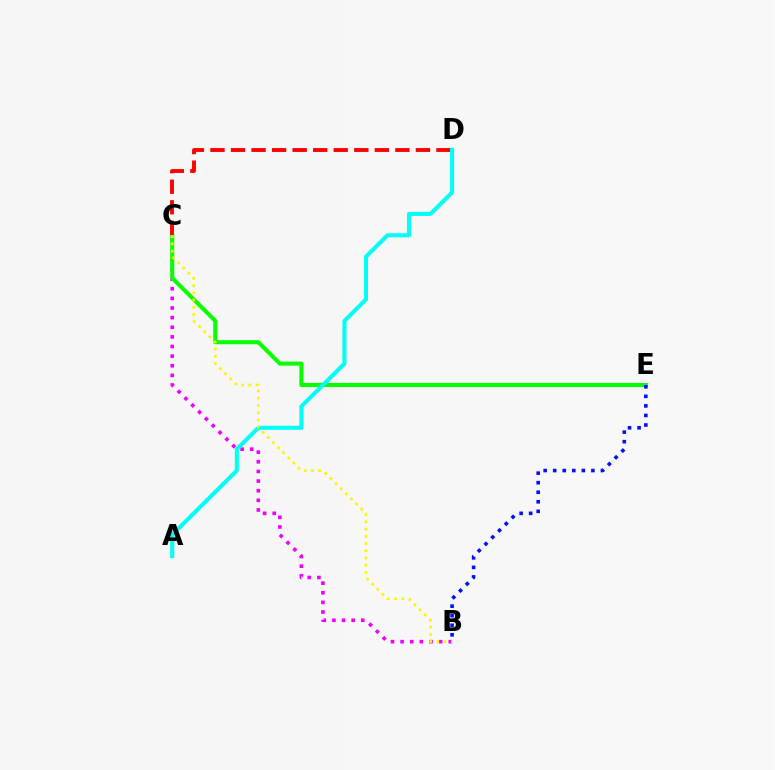{('B', 'C'): [{'color': '#ee00ff', 'line_style': 'dotted', 'thickness': 2.62}, {'color': '#fcf500', 'line_style': 'dotted', 'thickness': 1.97}], ('C', 'E'): [{'color': '#08ff00', 'line_style': 'solid', 'thickness': 2.92}], ('B', 'E'): [{'color': '#0010ff', 'line_style': 'dotted', 'thickness': 2.59}], ('C', 'D'): [{'color': '#ff0000', 'line_style': 'dashed', 'thickness': 2.79}], ('A', 'D'): [{'color': '#00fff6', 'line_style': 'solid', 'thickness': 2.93}]}